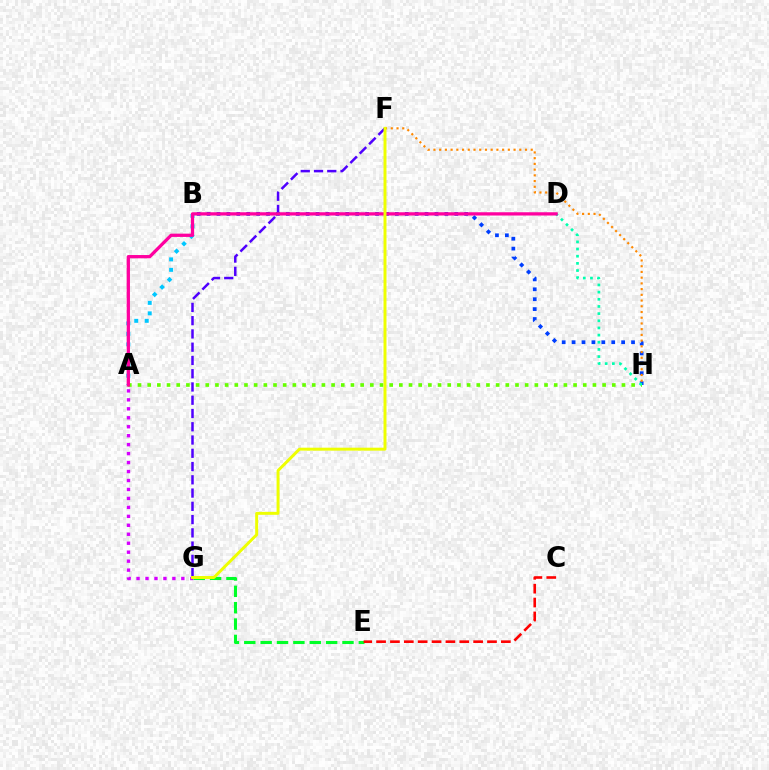{('F', 'G'): [{'color': '#4f00ff', 'line_style': 'dashed', 'thickness': 1.8}, {'color': '#eeff00', 'line_style': 'solid', 'thickness': 2.13}], ('B', 'H'): [{'color': '#003fff', 'line_style': 'dotted', 'thickness': 2.69}], ('A', 'B'): [{'color': '#00c7ff', 'line_style': 'dotted', 'thickness': 2.85}], ('F', 'H'): [{'color': '#ff8800', 'line_style': 'dotted', 'thickness': 1.55}], ('A', 'H'): [{'color': '#66ff00', 'line_style': 'dotted', 'thickness': 2.63}], ('D', 'H'): [{'color': '#00ffaf', 'line_style': 'dotted', 'thickness': 1.95}], ('A', 'G'): [{'color': '#d600ff', 'line_style': 'dotted', 'thickness': 2.43}], ('E', 'G'): [{'color': '#00ff27', 'line_style': 'dashed', 'thickness': 2.22}], ('A', 'D'): [{'color': '#ff00a0', 'line_style': 'solid', 'thickness': 2.35}], ('C', 'E'): [{'color': '#ff0000', 'line_style': 'dashed', 'thickness': 1.88}]}